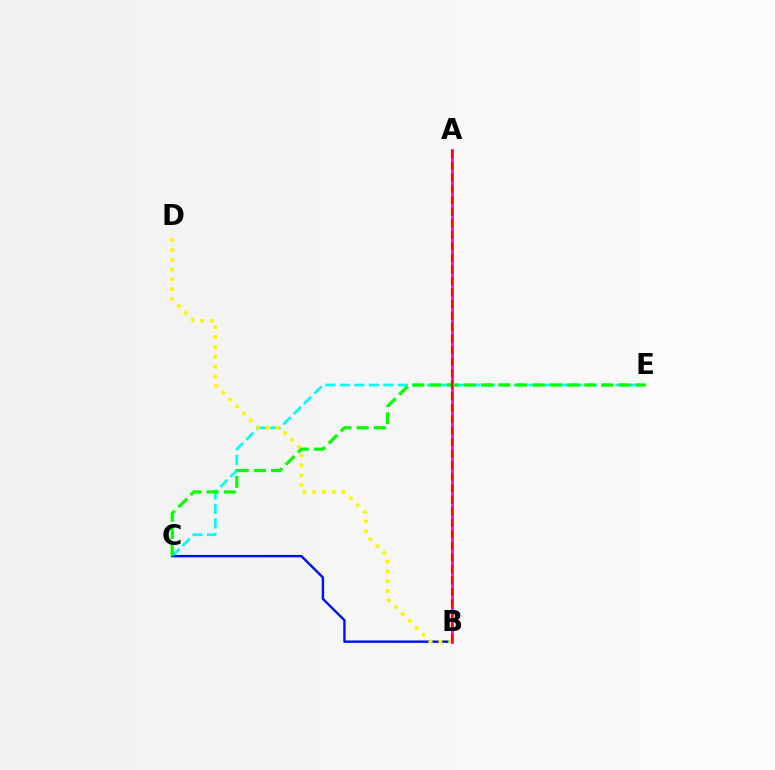{('C', 'E'): [{'color': '#00fff6', 'line_style': 'dashed', 'thickness': 1.97}, {'color': '#08ff00', 'line_style': 'dashed', 'thickness': 2.33}], ('B', 'C'): [{'color': '#0010ff', 'line_style': 'solid', 'thickness': 1.73}], ('B', 'D'): [{'color': '#fcf500', 'line_style': 'dotted', 'thickness': 2.67}], ('A', 'B'): [{'color': '#ee00ff', 'line_style': 'solid', 'thickness': 1.98}, {'color': '#ff0000', 'line_style': 'dashed', 'thickness': 1.56}]}